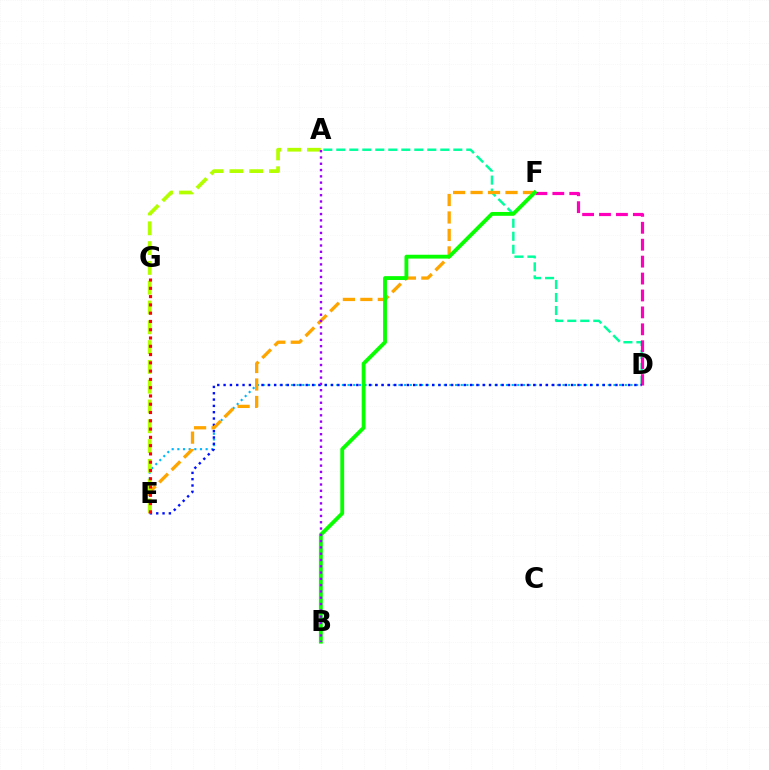{('D', 'E'): [{'color': '#00b5ff', 'line_style': 'dotted', 'thickness': 1.54}, {'color': '#0010ff', 'line_style': 'dotted', 'thickness': 1.72}], ('A', 'D'): [{'color': '#00ff9d', 'line_style': 'dashed', 'thickness': 1.77}], ('D', 'F'): [{'color': '#ff00bd', 'line_style': 'dashed', 'thickness': 2.3}], ('E', 'F'): [{'color': '#ffa500', 'line_style': 'dashed', 'thickness': 2.37}], ('A', 'E'): [{'color': '#b3ff00', 'line_style': 'dashed', 'thickness': 2.69}], ('E', 'G'): [{'color': '#ff0000', 'line_style': 'dotted', 'thickness': 2.25}], ('B', 'F'): [{'color': '#08ff00', 'line_style': 'solid', 'thickness': 2.77}], ('A', 'B'): [{'color': '#9b00ff', 'line_style': 'dotted', 'thickness': 1.71}]}